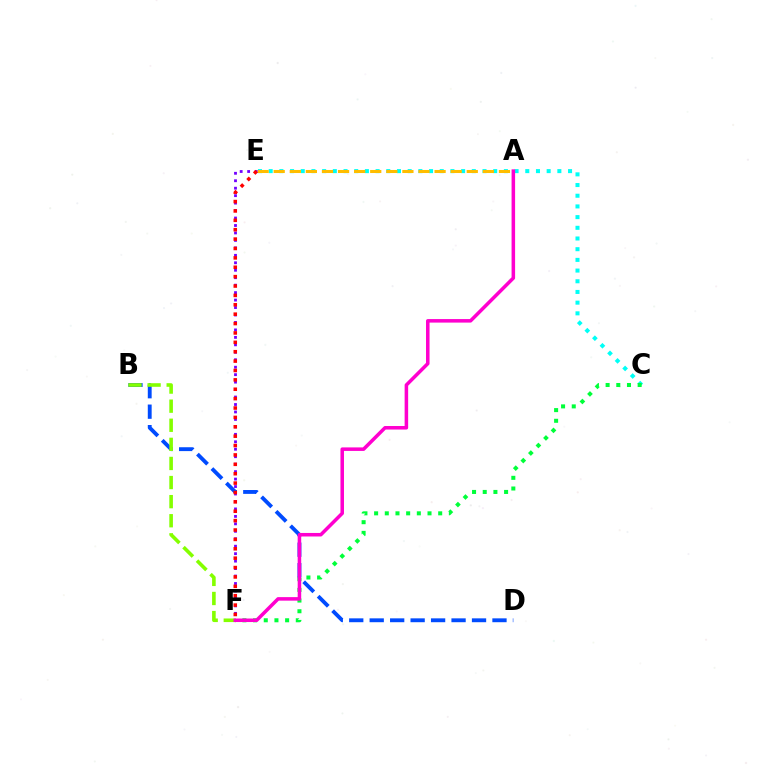{('C', 'E'): [{'color': '#00fff6', 'line_style': 'dotted', 'thickness': 2.9}], ('A', 'E'): [{'color': '#ffbd00', 'line_style': 'dashed', 'thickness': 2.19}], ('C', 'F'): [{'color': '#00ff39', 'line_style': 'dotted', 'thickness': 2.9}], ('E', 'F'): [{'color': '#7200ff', 'line_style': 'dotted', 'thickness': 2.03}, {'color': '#ff0000', 'line_style': 'dotted', 'thickness': 2.55}], ('B', 'D'): [{'color': '#004bff', 'line_style': 'dashed', 'thickness': 2.78}], ('B', 'F'): [{'color': '#84ff00', 'line_style': 'dashed', 'thickness': 2.59}], ('A', 'F'): [{'color': '#ff00cf', 'line_style': 'solid', 'thickness': 2.54}]}